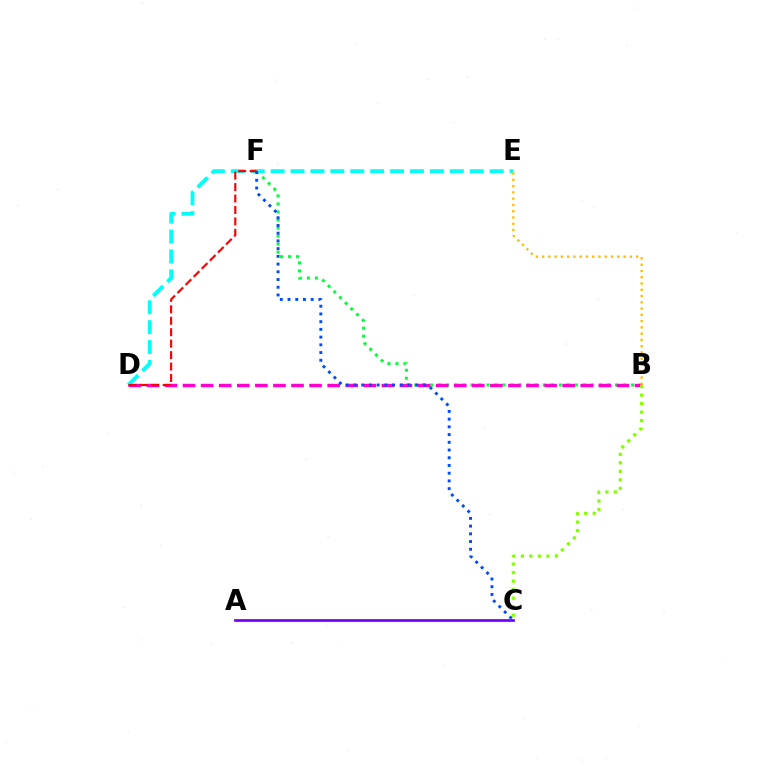{('B', 'F'): [{'color': '#00ff39', 'line_style': 'dotted', 'thickness': 2.18}], ('B', 'D'): [{'color': '#ff00cf', 'line_style': 'dashed', 'thickness': 2.46}], ('D', 'E'): [{'color': '#00fff6', 'line_style': 'dashed', 'thickness': 2.71}], ('B', 'C'): [{'color': '#84ff00', 'line_style': 'dotted', 'thickness': 2.31}], ('D', 'F'): [{'color': '#ff0000', 'line_style': 'dashed', 'thickness': 1.56}], ('A', 'C'): [{'color': '#7200ff', 'line_style': 'solid', 'thickness': 1.96}], ('B', 'E'): [{'color': '#ffbd00', 'line_style': 'dotted', 'thickness': 1.7}], ('C', 'F'): [{'color': '#004bff', 'line_style': 'dotted', 'thickness': 2.1}]}